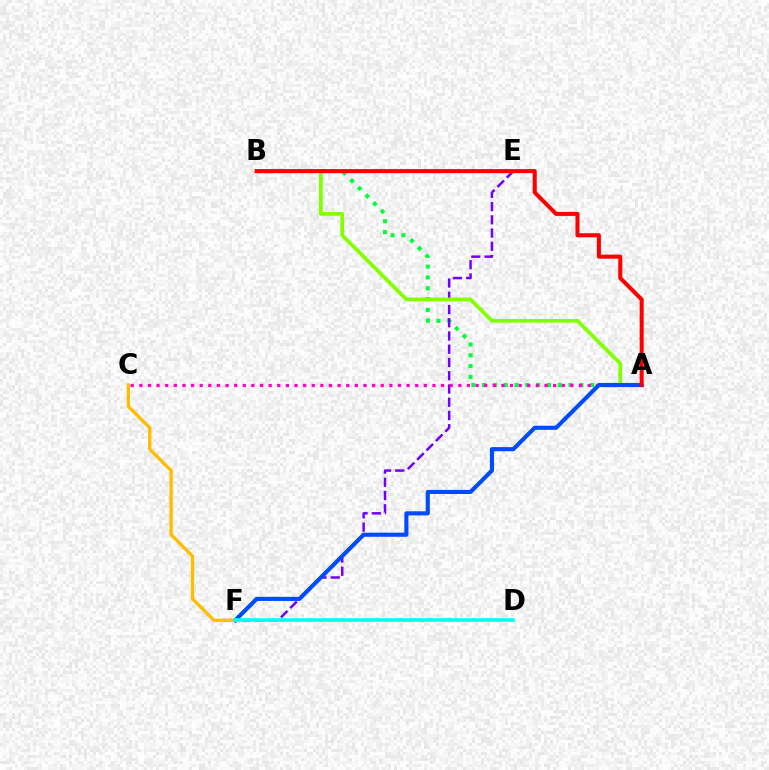{('A', 'B'): [{'color': '#00ff39', 'line_style': 'dotted', 'thickness': 2.94}, {'color': '#84ff00', 'line_style': 'solid', 'thickness': 2.7}, {'color': '#ff0000', 'line_style': 'solid', 'thickness': 2.92}], ('E', 'F'): [{'color': '#7200ff', 'line_style': 'dashed', 'thickness': 1.8}], ('A', 'C'): [{'color': '#ff00cf', 'line_style': 'dotted', 'thickness': 2.34}], ('A', 'F'): [{'color': '#004bff', 'line_style': 'solid', 'thickness': 2.96}], ('C', 'F'): [{'color': '#ffbd00', 'line_style': 'solid', 'thickness': 2.38}], ('D', 'F'): [{'color': '#00fff6', 'line_style': 'solid', 'thickness': 2.57}]}